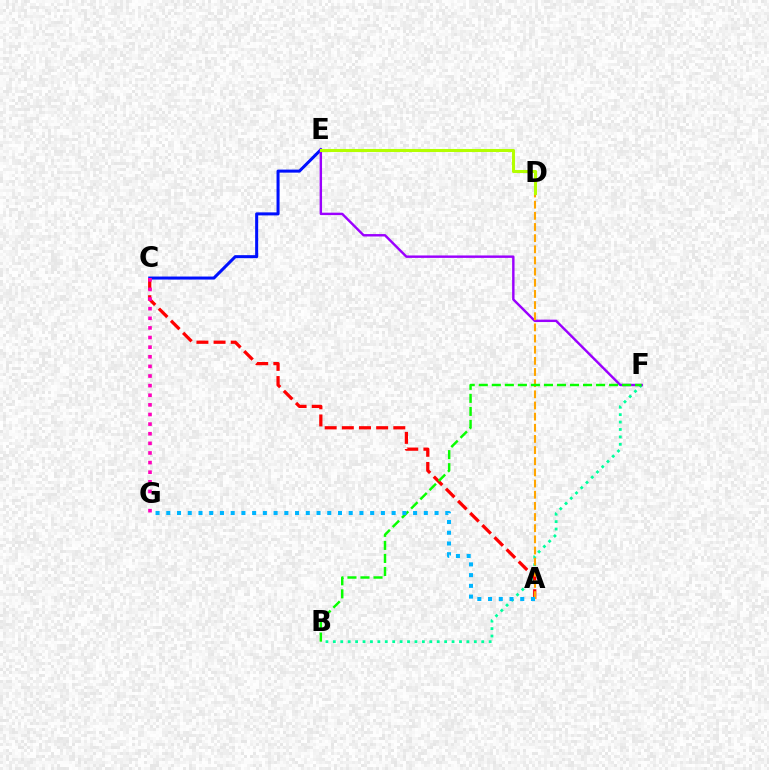{('C', 'E'): [{'color': '#0010ff', 'line_style': 'solid', 'thickness': 2.19}], ('B', 'F'): [{'color': '#00ff9d', 'line_style': 'dotted', 'thickness': 2.02}, {'color': '#08ff00', 'line_style': 'dashed', 'thickness': 1.77}], ('A', 'C'): [{'color': '#ff0000', 'line_style': 'dashed', 'thickness': 2.33}], ('E', 'F'): [{'color': '#9b00ff', 'line_style': 'solid', 'thickness': 1.74}], ('A', 'D'): [{'color': '#ffa500', 'line_style': 'dashed', 'thickness': 1.52}], ('D', 'E'): [{'color': '#b3ff00', 'line_style': 'solid', 'thickness': 2.21}], ('C', 'G'): [{'color': '#ff00bd', 'line_style': 'dotted', 'thickness': 2.61}], ('A', 'G'): [{'color': '#00b5ff', 'line_style': 'dotted', 'thickness': 2.92}]}